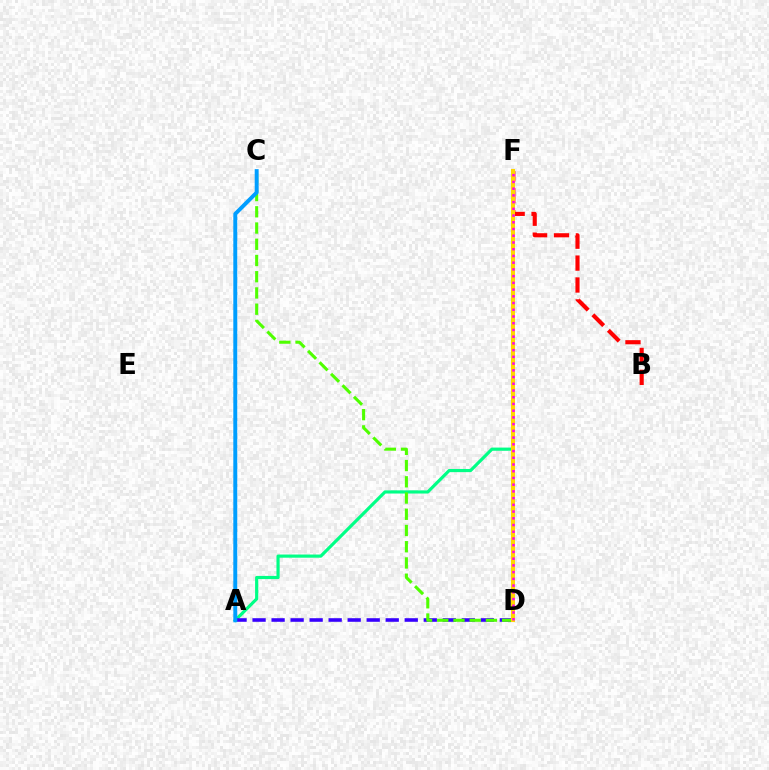{('A', 'F'): [{'color': '#00ff86', 'line_style': 'solid', 'thickness': 2.28}], ('B', 'F'): [{'color': '#ff0000', 'line_style': 'dashed', 'thickness': 2.98}], ('A', 'D'): [{'color': '#3700ff', 'line_style': 'dashed', 'thickness': 2.58}], ('C', 'D'): [{'color': '#4fff00', 'line_style': 'dashed', 'thickness': 2.2}], ('D', 'F'): [{'color': '#ffd500', 'line_style': 'solid', 'thickness': 2.92}, {'color': '#ff00ed', 'line_style': 'dotted', 'thickness': 1.83}], ('A', 'C'): [{'color': '#009eff', 'line_style': 'solid', 'thickness': 2.83}]}